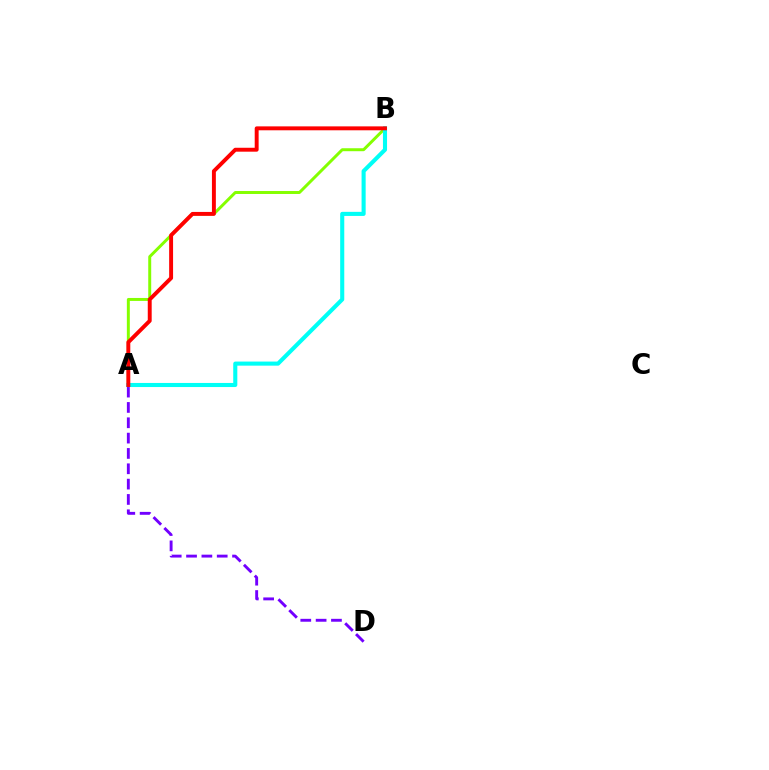{('A', 'D'): [{'color': '#7200ff', 'line_style': 'dashed', 'thickness': 2.08}], ('A', 'B'): [{'color': '#84ff00', 'line_style': 'solid', 'thickness': 2.13}, {'color': '#00fff6', 'line_style': 'solid', 'thickness': 2.94}, {'color': '#ff0000', 'line_style': 'solid', 'thickness': 2.82}]}